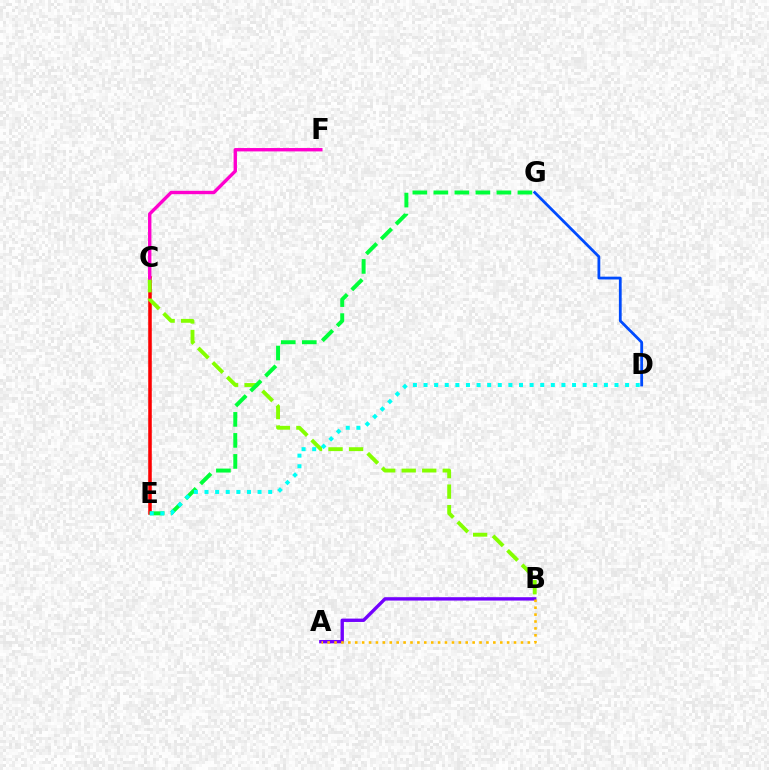{('C', 'E'): [{'color': '#ff0000', 'line_style': 'solid', 'thickness': 2.56}], ('B', 'C'): [{'color': '#84ff00', 'line_style': 'dashed', 'thickness': 2.79}], ('C', 'F'): [{'color': '#ff00cf', 'line_style': 'solid', 'thickness': 2.43}], ('A', 'B'): [{'color': '#7200ff', 'line_style': 'solid', 'thickness': 2.43}, {'color': '#ffbd00', 'line_style': 'dotted', 'thickness': 1.88}], ('E', 'G'): [{'color': '#00ff39', 'line_style': 'dashed', 'thickness': 2.85}], ('D', 'G'): [{'color': '#004bff', 'line_style': 'solid', 'thickness': 2.01}], ('D', 'E'): [{'color': '#00fff6', 'line_style': 'dotted', 'thickness': 2.88}]}